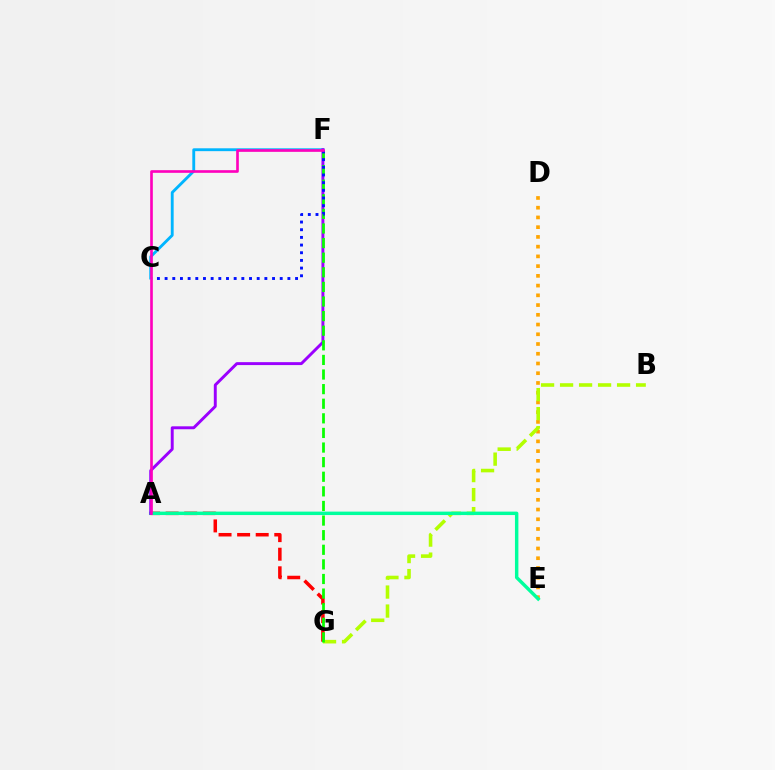{('A', 'G'): [{'color': '#ff0000', 'line_style': 'dashed', 'thickness': 2.52}], ('C', 'F'): [{'color': '#00b5ff', 'line_style': 'solid', 'thickness': 2.06}, {'color': '#0010ff', 'line_style': 'dotted', 'thickness': 2.09}], ('D', 'E'): [{'color': '#ffa500', 'line_style': 'dotted', 'thickness': 2.65}], ('B', 'G'): [{'color': '#b3ff00', 'line_style': 'dashed', 'thickness': 2.58}], ('A', 'E'): [{'color': '#00ff9d', 'line_style': 'solid', 'thickness': 2.47}], ('A', 'F'): [{'color': '#9b00ff', 'line_style': 'solid', 'thickness': 2.11}, {'color': '#ff00bd', 'line_style': 'solid', 'thickness': 1.91}], ('F', 'G'): [{'color': '#08ff00', 'line_style': 'dashed', 'thickness': 1.98}]}